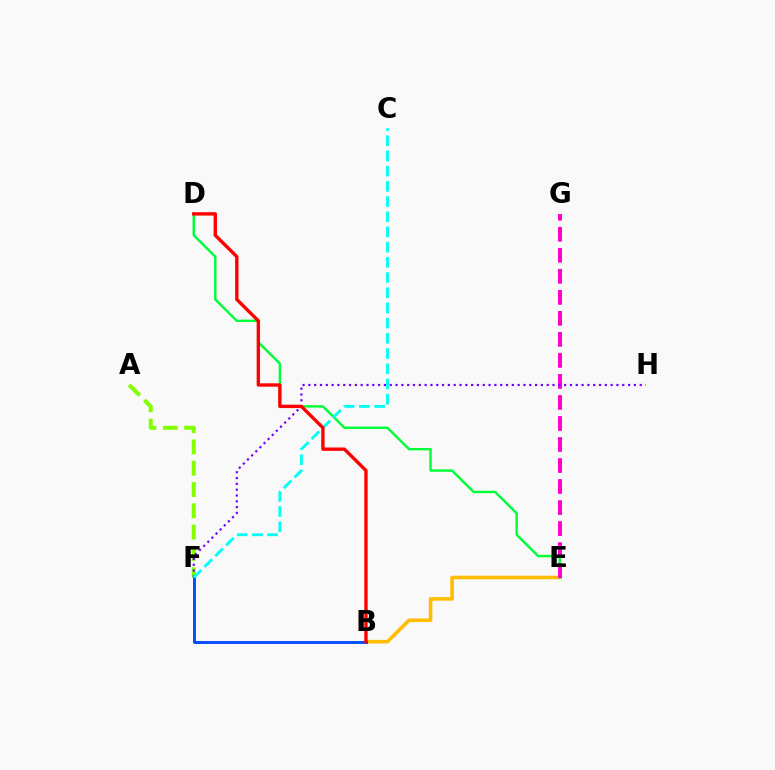{('A', 'F'): [{'color': '#84ff00', 'line_style': 'dashed', 'thickness': 2.89}], ('B', 'E'): [{'color': '#ffbd00', 'line_style': 'solid', 'thickness': 2.57}], ('D', 'E'): [{'color': '#00ff39', 'line_style': 'solid', 'thickness': 1.74}], ('E', 'G'): [{'color': '#ff00cf', 'line_style': 'dashed', 'thickness': 2.86}], ('F', 'H'): [{'color': '#7200ff', 'line_style': 'dotted', 'thickness': 1.58}], ('B', 'F'): [{'color': '#004bff', 'line_style': 'solid', 'thickness': 2.08}], ('C', 'F'): [{'color': '#00fff6', 'line_style': 'dashed', 'thickness': 2.06}], ('B', 'D'): [{'color': '#ff0000', 'line_style': 'solid', 'thickness': 2.42}]}